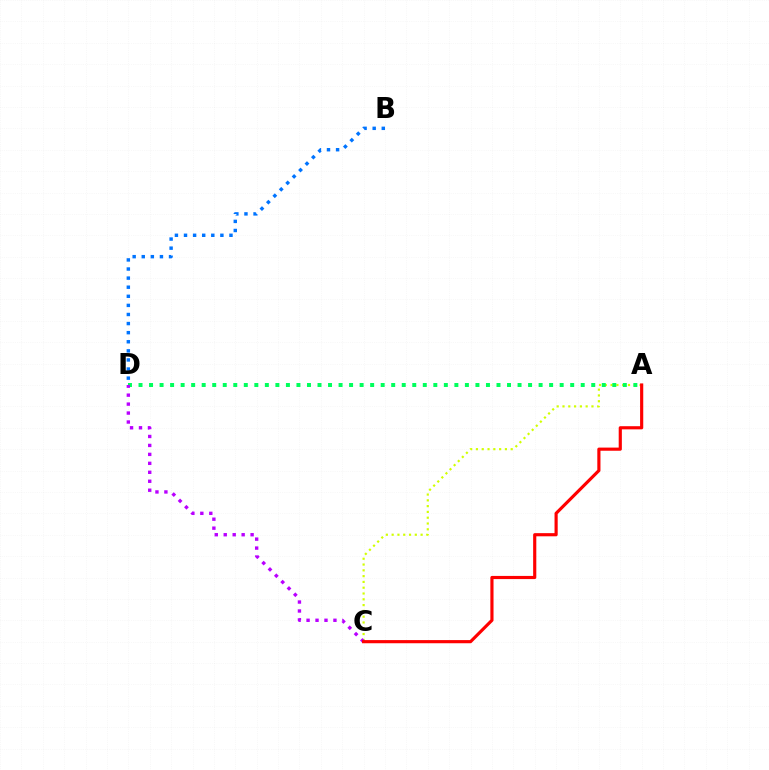{('B', 'D'): [{'color': '#0074ff', 'line_style': 'dotted', 'thickness': 2.47}], ('A', 'C'): [{'color': '#d1ff00', 'line_style': 'dotted', 'thickness': 1.57}, {'color': '#ff0000', 'line_style': 'solid', 'thickness': 2.27}], ('A', 'D'): [{'color': '#00ff5c', 'line_style': 'dotted', 'thickness': 2.86}], ('C', 'D'): [{'color': '#b900ff', 'line_style': 'dotted', 'thickness': 2.43}]}